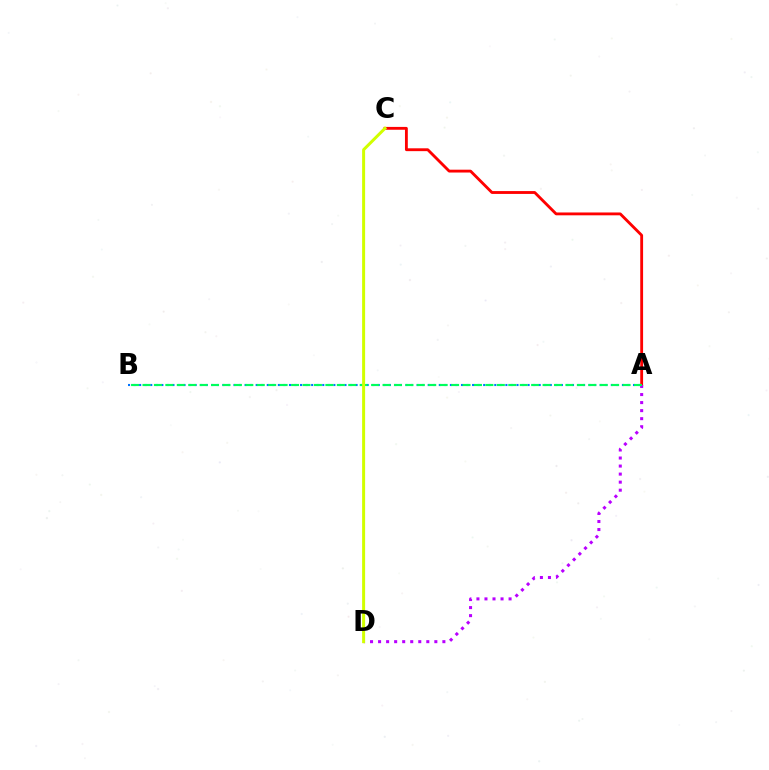{('A', 'C'): [{'color': '#ff0000', 'line_style': 'solid', 'thickness': 2.05}], ('A', 'D'): [{'color': '#b900ff', 'line_style': 'dotted', 'thickness': 2.18}], ('A', 'B'): [{'color': '#0074ff', 'line_style': 'dotted', 'thickness': 1.51}, {'color': '#00ff5c', 'line_style': 'dashed', 'thickness': 1.55}], ('C', 'D'): [{'color': '#d1ff00', 'line_style': 'solid', 'thickness': 2.15}]}